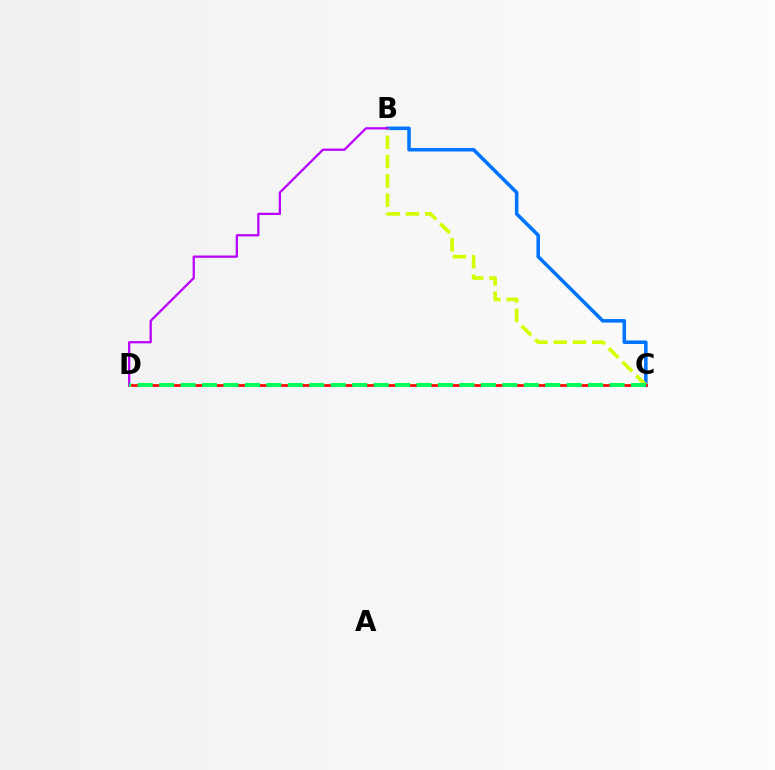{('B', 'C'): [{'color': '#0074ff', 'line_style': 'solid', 'thickness': 2.55}, {'color': '#d1ff00', 'line_style': 'dashed', 'thickness': 2.62}], ('C', 'D'): [{'color': '#ff0000', 'line_style': 'solid', 'thickness': 1.91}, {'color': '#00ff5c', 'line_style': 'dashed', 'thickness': 2.91}], ('B', 'D'): [{'color': '#b900ff', 'line_style': 'solid', 'thickness': 1.63}]}